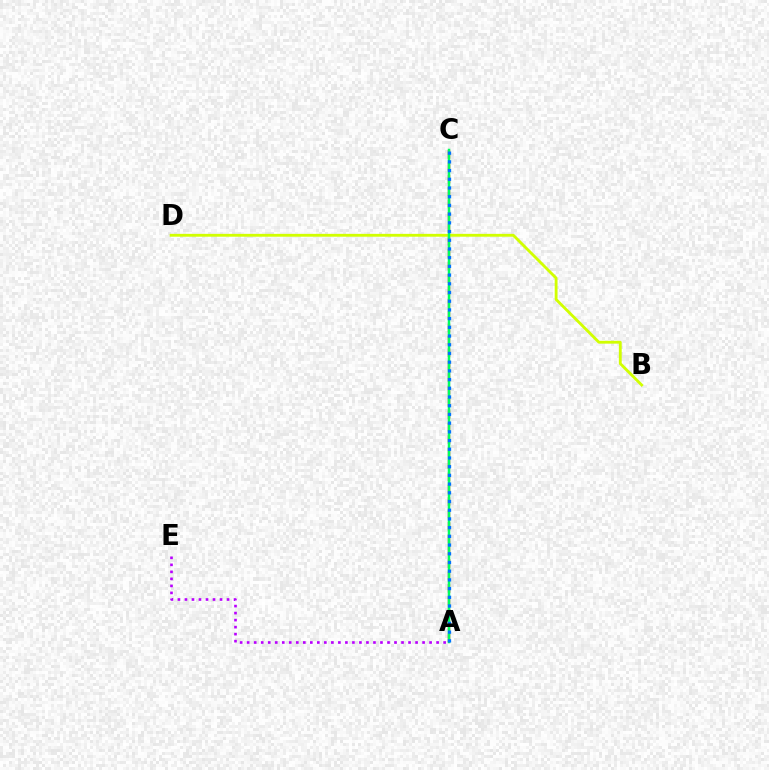{('B', 'D'): [{'color': '#d1ff00', 'line_style': 'solid', 'thickness': 2.05}], ('A', 'C'): [{'color': '#ff0000', 'line_style': 'dashed', 'thickness': 1.68}, {'color': '#00ff5c', 'line_style': 'solid', 'thickness': 1.8}, {'color': '#0074ff', 'line_style': 'dotted', 'thickness': 2.37}], ('A', 'E'): [{'color': '#b900ff', 'line_style': 'dotted', 'thickness': 1.91}]}